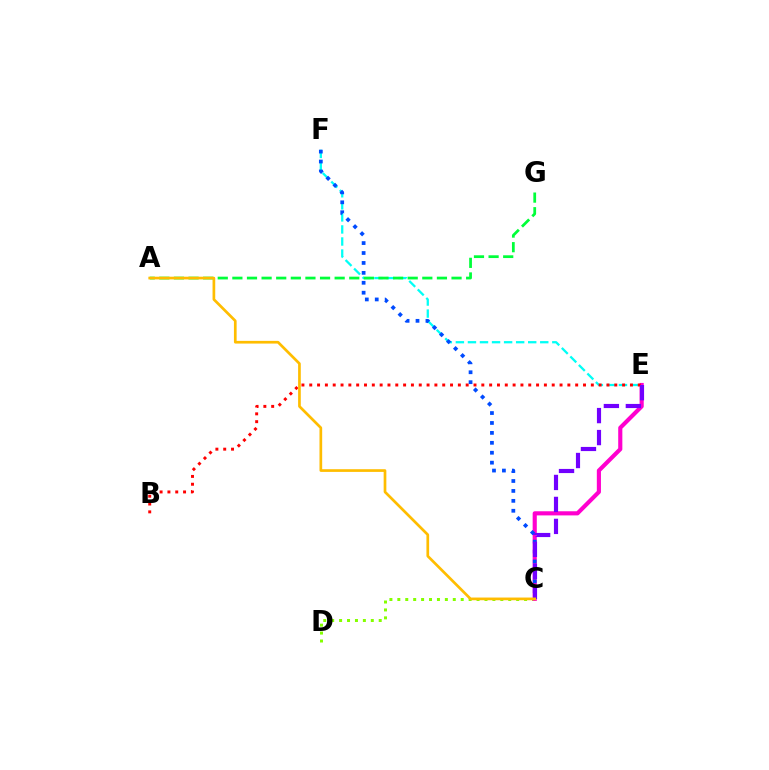{('C', 'D'): [{'color': '#84ff00', 'line_style': 'dotted', 'thickness': 2.15}], ('C', 'E'): [{'color': '#ff00cf', 'line_style': 'solid', 'thickness': 2.97}, {'color': '#7200ff', 'line_style': 'dashed', 'thickness': 2.98}], ('E', 'F'): [{'color': '#00fff6', 'line_style': 'dashed', 'thickness': 1.64}], ('A', 'G'): [{'color': '#00ff39', 'line_style': 'dashed', 'thickness': 1.98}], ('B', 'E'): [{'color': '#ff0000', 'line_style': 'dotted', 'thickness': 2.13}], ('C', 'F'): [{'color': '#004bff', 'line_style': 'dotted', 'thickness': 2.7}], ('A', 'C'): [{'color': '#ffbd00', 'line_style': 'solid', 'thickness': 1.94}]}